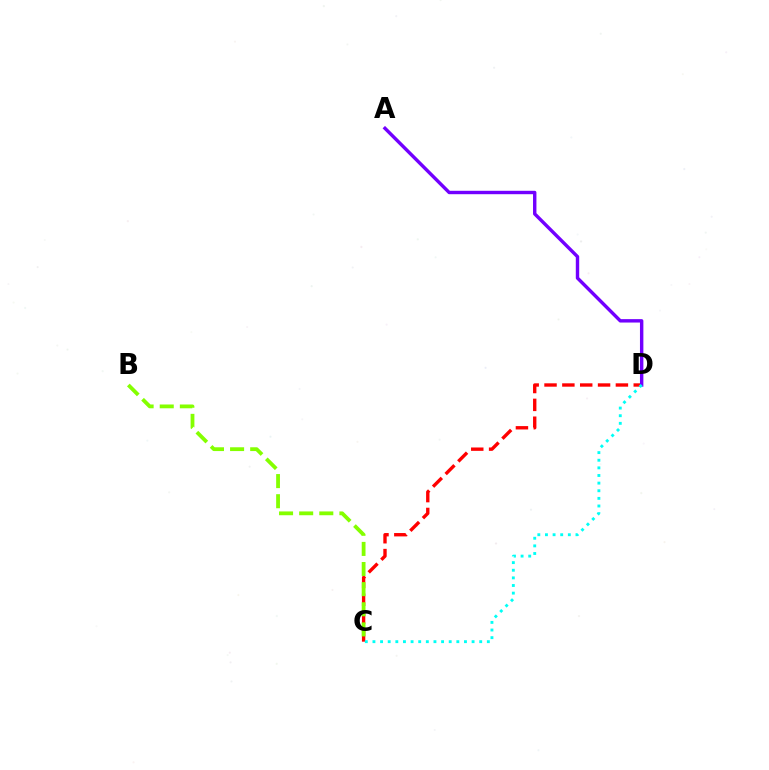{('C', 'D'): [{'color': '#ff0000', 'line_style': 'dashed', 'thickness': 2.42}, {'color': '#00fff6', 'line_style': 'dotted', 'thickness': 2.07}], ('A', 'D'): [{'color': '#7200ff', 'line_style': 'solid', 'thickness': 2.45}], ('B', 'C'): [{'color': '#84ff00', 'line_style': 'dashed', 'thickness': 2.73}]}